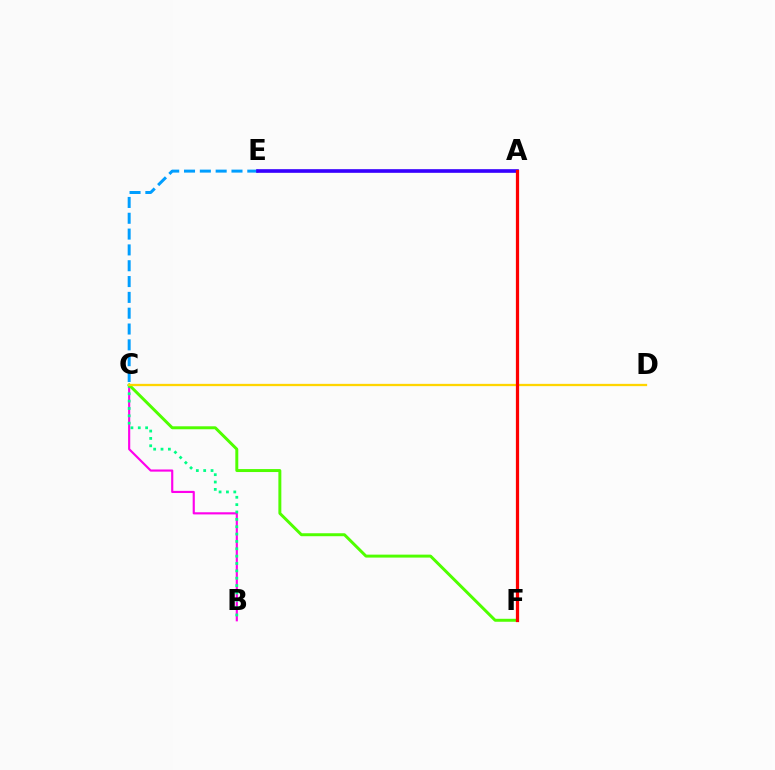{('B', 'C'): [{'color': '#ff00ed', 'line_style': 'solid', 'thickness': 1.55}, {'color': '#00ff86', 'line_style': 'dotted', 'thickness': 2.0}], ('C', 'E'): [{'color': '#009eff', 'line_style': 'dashed', 'thickness': 2.15}], ('C', 'F'): [{'color': '#4fff00', 'line_style': 'solid', 'thickness': 2.13}], ('A', 'E'): [{'color': '#3700ff', 'line_style': 'solid', 'thickness': 2.62}], ('C', 'D'): [{'color': '#ffd500', 'line_style': 'solid', 'thickness': 1.65}], ('A', 'F'): [{'color': '#ff0000', 'line_style': 'solid', 'thickness': 2.33}]}